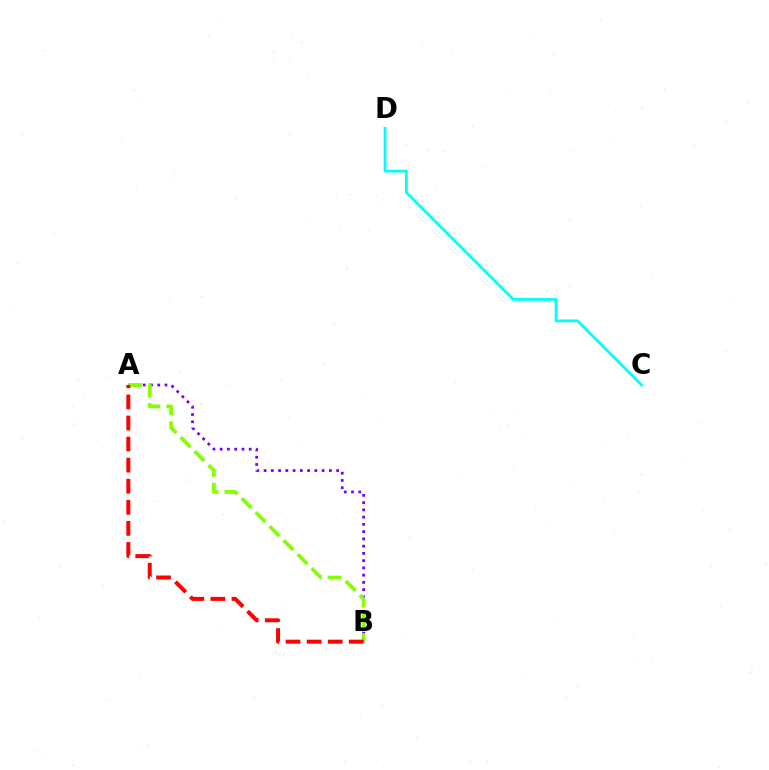{('A', 'B'): [{'color': '#7200ff', 'line_style': 'dotted', 'thickness': 1.97}, {'color': '#84ff00', 'line_style': 'dashed', 'thickness': 2.69}, {'color': '#ff0000', 'line_style': 'dashed', 'thickness': 2.86}], ('C', 'D'): [{'color': '#00fff6', 'line_style': 'solid', 'thickness': 2.0}]}